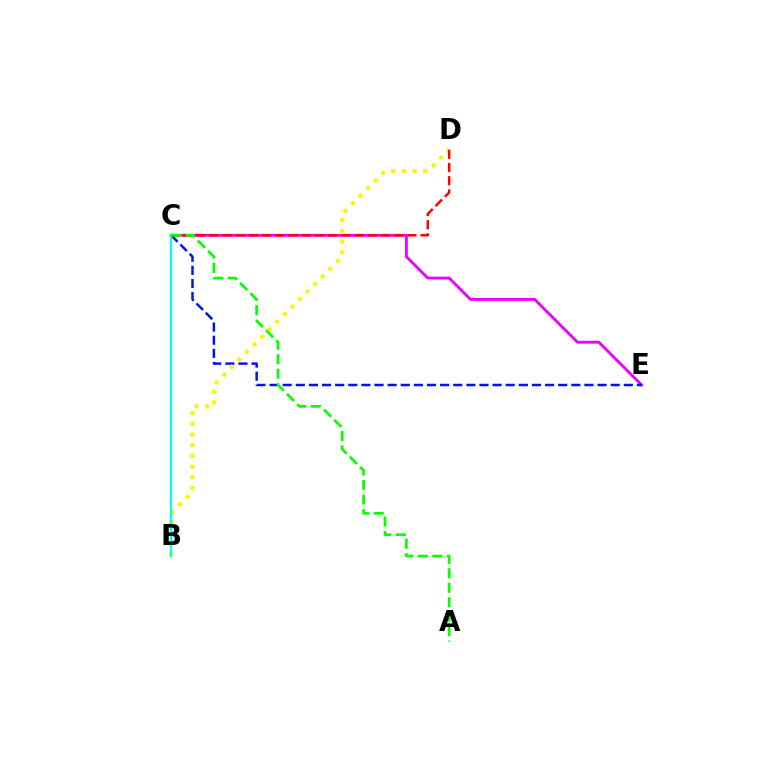{('C', 'E'): [{'color': '#ee00ff', 'line_style': 'solid', 'thickness': 2.06}, {'color': '#0010ff', 'line_style': 'dashed', 'thickness': 1.78}], ('B', 'D'): [{'color': '#fcf500', 'line_style': 'dotted', 'thickness': 2.91}], ('B', 'C'): [{'color': '#00fff6', 'line_style': 'solid', 'thickness': 1.64}], ('C', 'D'): [{'color': '#ff0000', 'line_style': 'dashed', 'thickness': 1.79}], ('A', 'C'): [{'color': '#08ff00', 'line_style': 'dashed', 'thickness': 1.97}]}